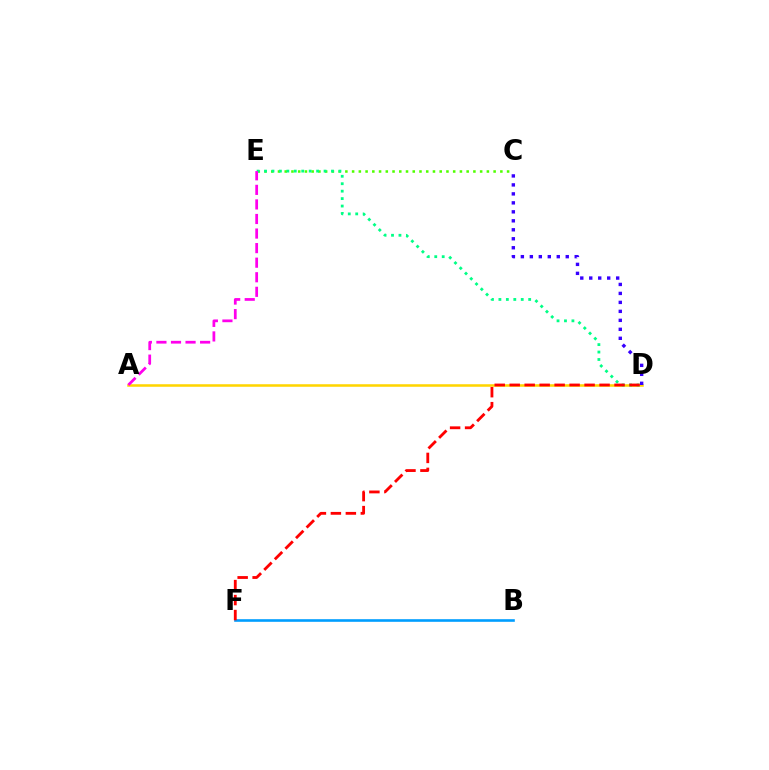{('A', 'D'): [{'color': '#ffd500', 'line_style': 'solid', 'thickness': 1.83}], ('C', 'E'): [{'color': '#4fff00', 'line_style': 'dotted', 'thickness': 1.83}], ('B', 'F'): [{'color': '#009eff', 'line_style': 'solid', 'thickness': 1.89}], ('C', 'D'): [{'color': '#3700ff', 'line_style': 'dotted', 'thickness': 2.44}], ('D', 'E'): [{'color': '#00ff86', 'line_style': 'dotted', 'thickness': 2.02}], ('A', 'E'): [{'color': '#ff00ed', 'line_style': 'dashed', 'thickness': 1.98}], ('D', 'F'): [{'color': '#ff0000', 'line_style': 'dashed', 'thickness': 2.03}]}